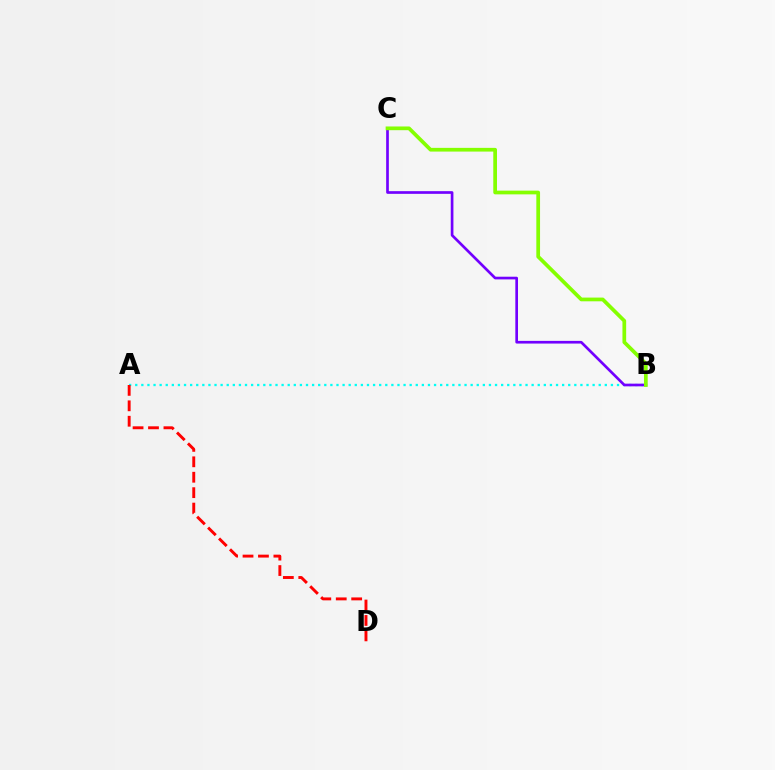{('A', 'B'): [{'color': '#00fff6', 'line_style': 'dotted', 'thickness': 1.66}], ('B', 'C'): [{'color': '#7200ff', 'line_style': 'solid', 'thickness': 1.93}, {'color': '#84ff00', 'line_style': 'solid', 'thickness': 2.67}], ('A', 'D'): [{'color': '#ff0000', 'line_style': 'dashed', 'thickness': 2.1}]}